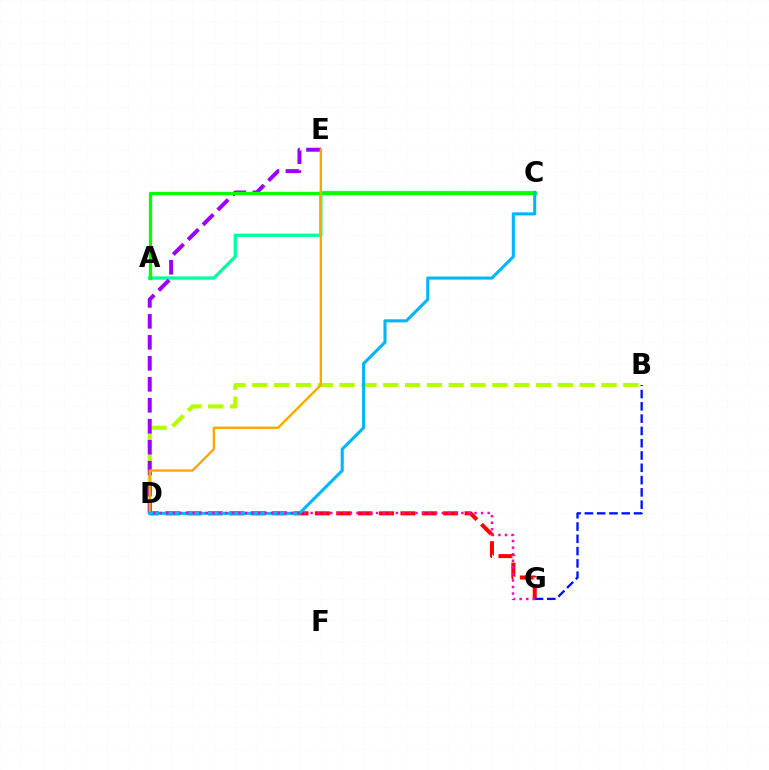{('D', 'G'): [{'color': '#ff0000', 'line_style': 'dashed', 'thickness': 2.9}, {'color': '#ff00bd', 'line_style': 'dotted', 'thickness': 1.78}], ('A', 'C'): [{'color': '#00ff9d', 'line_style': 'solid', 'thickness': 2.34}, {'color': '#08ff00', 'line_style': 'solid', 'thickness': 2.38}], ('B', 'D'): [{'color': '#b3ff00', 'line_style': 'dashed', 'thickness': 2.96}], ('B', 'G'): [{'color': '#0010ff', 'line_style': 'dashed', 'thickness': 1.67}], ('D', 'E'): [{'color': '#9b00ff', 'line_style': 'dashed', 'thickness': 2.85}, {'color': '#ffa500', 'line_style': 'solid', 'thickness': 1.69}], ('C', 'D'): [{'color': '#00b5ff', 'line_style': 'solid', 'thickness': 2.22}]}